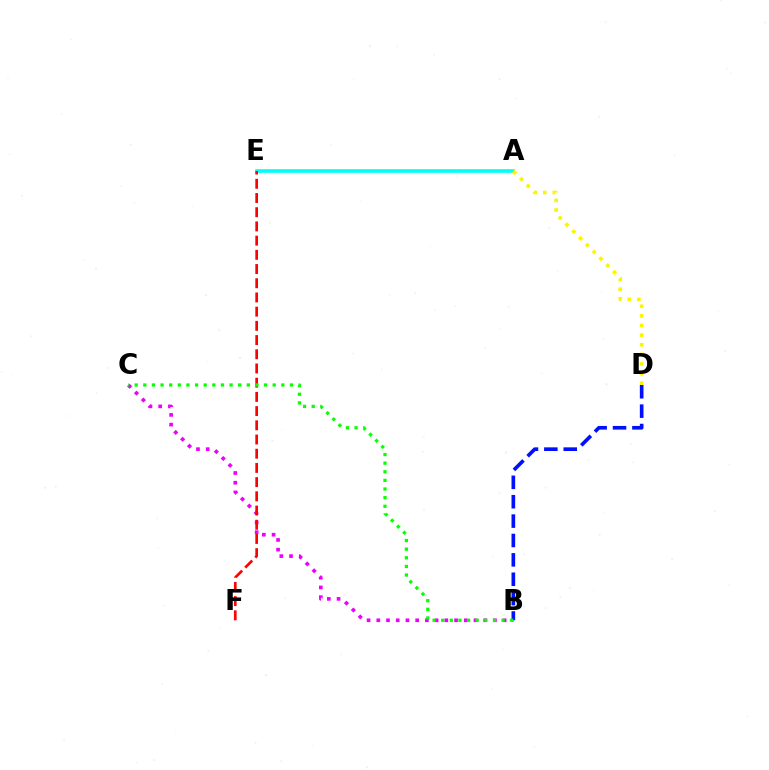{('A', 'E'): [{'color': '#00fff6', 'line_style': 'solid', 'thickness': 2.63}], ('B', 'C'): [{'color': '#ee00ff', 'line_style': 'dotted', 'thickness': 2.64}, {'color': '#08ff00', 'line_style': 'dotted', 'thickness': 2.34}], ('E', 'F'): [{'color': '#ff0000', 'line_style': 'dashed', 'thickness': 1.93}], ('B', 'D'): [{'color': '#0010ff', 'line_style': 'dashed', 'thickness': 2.63}], ('A', 'D'): [{'color': '#fcf500', 'line_style': 'dotted', 'thickness': 2.61}]}